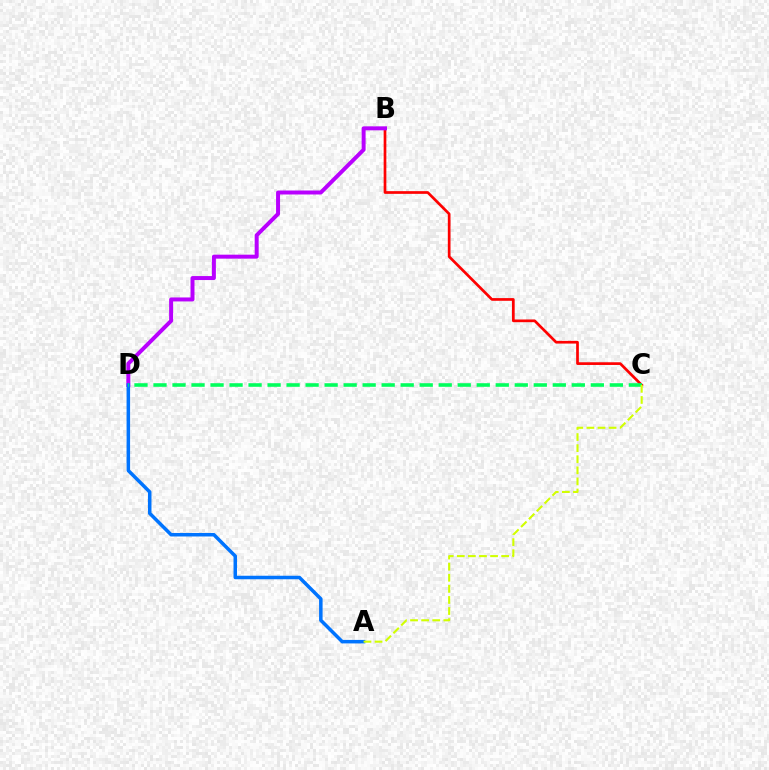{('B', 'C'): [{'color': '#ff0000', 'line_style': 'solid', 'thickness': 1.94}], ('B', 'D'): [{'color': '#b900ff', 'line_style': 'solid', 'thickness': 2.86}], ('A', 'D'): [{'color': '#0074ff', 'line_style': 'solid', 'thickness': 2.52}], ('C', 'D'): [{'color': '#00ff5c', 'line_style': 'dashed', 'thickness': 2.58}], ('A', 'C'): [{'color': '#d1ff00', 'line_style': 'dashed', 'thickness': 1.51}]}